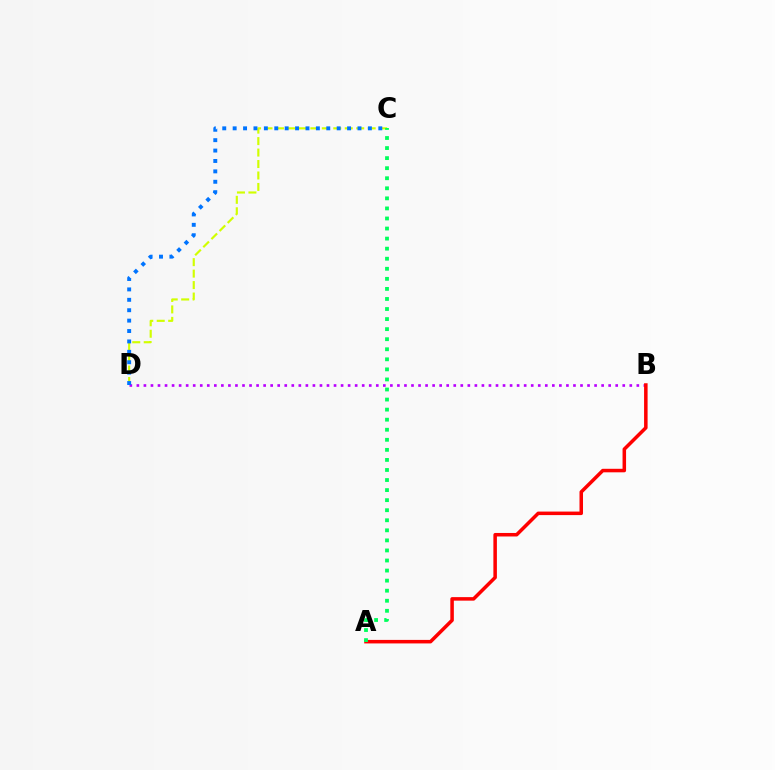{('B', 'D'): [{'color': '#b900ff', 'line_style': 'dotted', 'thickness': 1.91}], ('C', 'D'): [{'color': '#d1ff00', 'line_style': 'dashed', 'thickness': 1.56}, {'color': '#0074ff', 'line_style': 'dotted', 'thickness': 2.83}], ('A', 'B'): [{'color': '#ff0000', 'line_style': 'solid', 'thickness': 2.53}], ('A', 'C'): [{'color': '#00ff5c', 'line_style': 'dotted', 'thickness': 2.73}]}